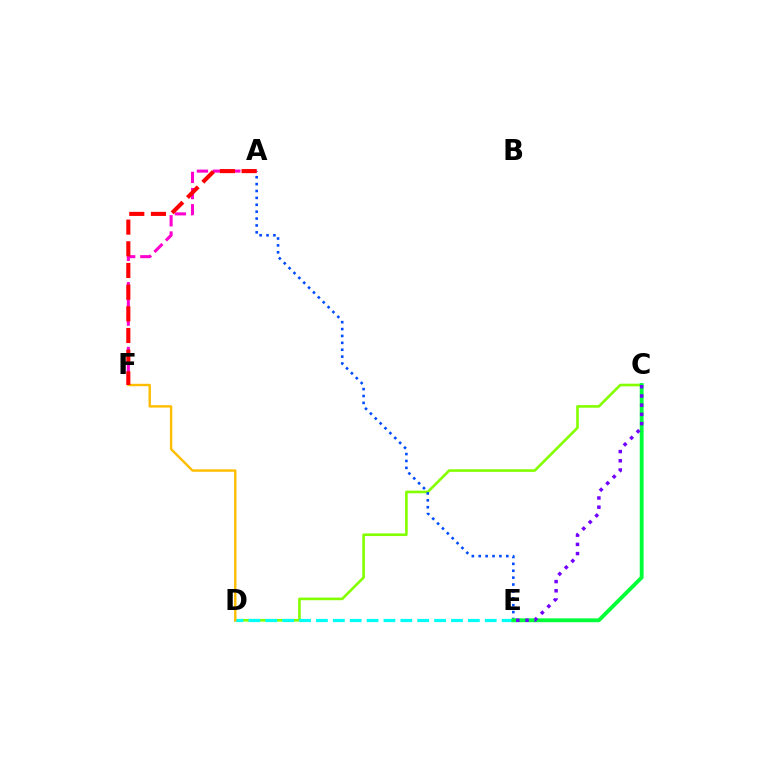{('C', 'D'): [{'color': '#84ff00', 'line_style': 'solid', 'thickness': 1.89}], ('A', 'E'): [{'color': '#004bff', 'line_style': 'dotted', 'thickness': 1.87}], ('D', 'E'): [{'color': '#00fff6', 'line_style': 'dashed', 'thickness': 2.29}], ('C', 'E'): [{'color': '#00ff39', 'line_style': 'solid', 'thickness': 2.77}, {'color': '#7200ff', 'line_style': 'dotted', 'thickness': 2.5}], ('A', 'F'): [{'color': '#ff00cf', 'line_style': 'dashed', 'thickness': 2.2}, {'color': '#ff0000', 'line_style': 'dashed', 'thickness': 2.94}], ('D', 'F'): [{'color': '#ffbd00', 'line_style': 'solid', 'thickness': 1.73}]}